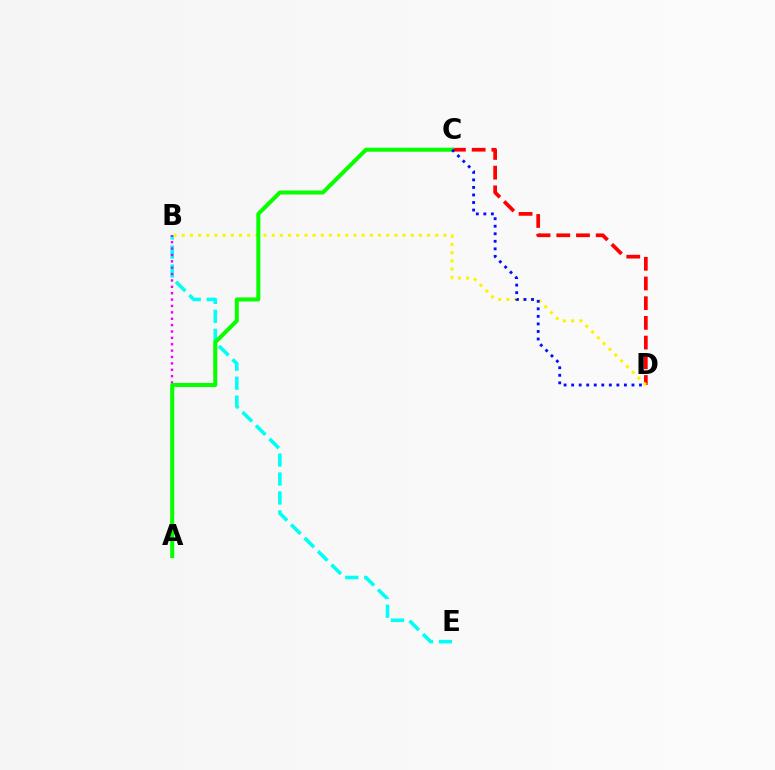{('B', 'E'): [{'color': '#00fff6', 'line_style': 'dashed', 'thickness': 2.58}], ('A', 'B'): [{'color': '#ee00ff', 'line_style': 'dotted', 'thickness': 1.73}], ('C', 'D'): [{'color': '#ff0000', 'line_style': 'dashed', 'thickness': 2.68}, {'color': '#0010ff', 'line_style': 'dotted', 'thickness': 2.05}], ('B', 'D'): [{'color': '#fcf500', 'line_style': 'dotted', 'thickness': 2.22}], ('A', 'C'): [{'color': '#08ff00', 'line_style': 'solid', 'thickness': 2.9}]}